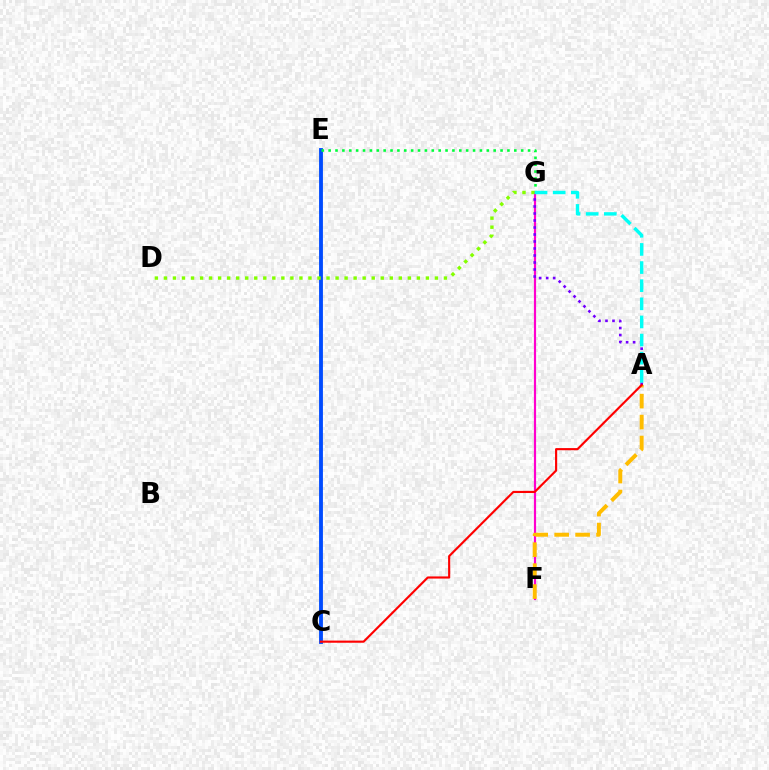{('C', 'E'): [{'color': '#004bff', 'line_style': 'solid', 'thickness': 2.77}], ('E', 'G'): [{'color': '#00ff39', 'line_style': 'dotted', 'thickness': 1.87}], ('F', 'G'): [{'color': '#ff00cf', 'line_style': 'solid', 'thickness': 1.58}], ('A', 'G'): [{'color': '#7200ff', 'line_style': 'dotted', 'thickness': 1.9}, {'color': '#00fff6', 'line_style': 'dashed', 'thickness': 2.46}], ('D', 'G'): [{'color': '#84ff00', 'line_style': 'dotted', 'thickness': 2.45}], ('A', 'F'): [{'color': '#ffbd00', 'line_style': 'dashed', 'thickness': 2.85}], ('A', 'C'): [{'color': '#ff0000', 'line_style': 'solid', 'thickness': 1.54}]}